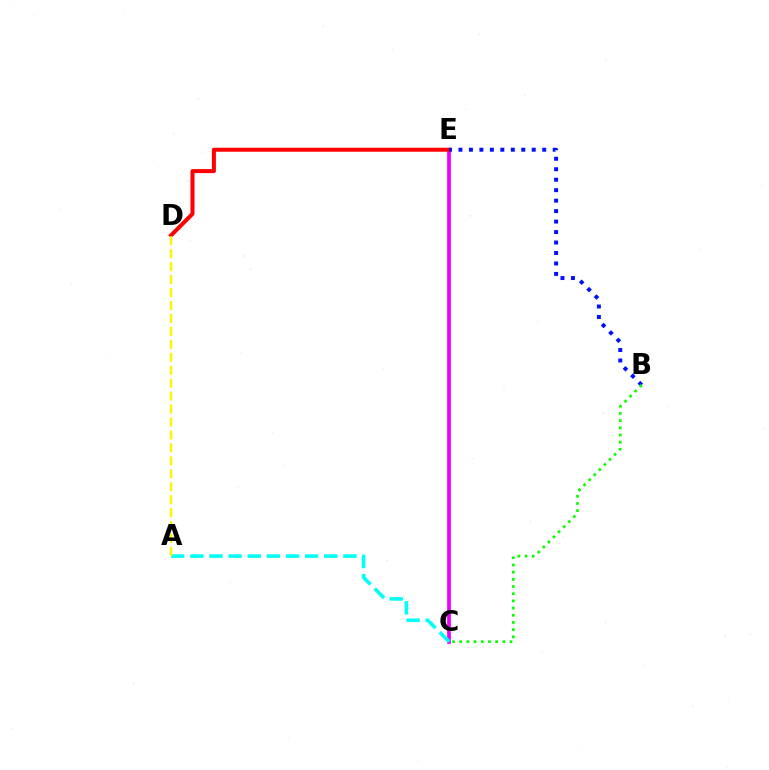{('C', 'E'): [{'color': '#ee00ff', 'line_style': 'solid', 'thickness': 2.67}], ('A', 'C'): [{'color': '#00fff6', 'line_style': 'dashed', 'thickness': 2.6}], ('D', 'E'): [{'color': '#ff0000', 'line_style': 'solid', 'thickness': 2.9}], ('A', 'D'): [{'color': '#fcf500', 'line_style': 'dashed', 'thickness': 1.76}], ('B', 'E'): [{'color': '#0010ff', 'line_style': 'dotted', 'thickness': 2.84}], ('B', 'C'): [{'color': '#08ff00', 'line_style': 'dotted', 'thickness': 1.95}]}